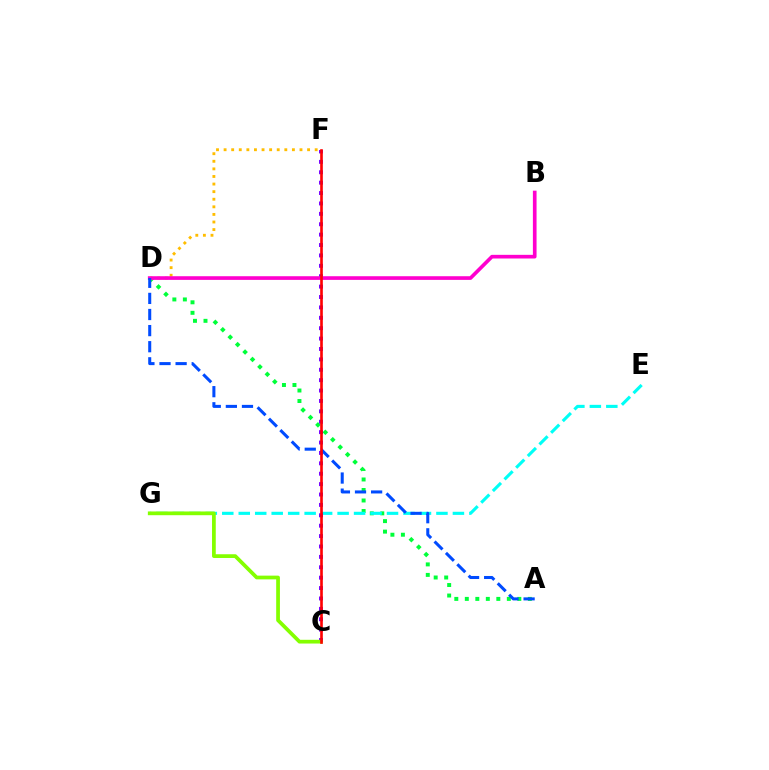{('A', 'D'): [{'color': '#00ff39', 'line_style': 'dotted', 'thickness': 2.85}, {'color': '#004bff', 'line_style': 'dashed', 'thickness': 2.19}], ('E', 'G'): [{'color': '#00fff6', 'line_style': 'dashed', 'thickness': 2.24}], ('D', 'F'): [{'color': '#ffbd00', 'line_style': 'dotted', 'thickness': 2.06}], ('C', 'F'): [{'color': '#7200ff', 'line_style': 'dotted', 'thickness': 2.82}, {'color': '#ff0000', 'line_style': 'solid', 'thickness': 1.9}], ('B', 'D'): [{'color': '#ff00cf', 'line_style': 'solid', 'thickness': 2.64}], ('C', 'G'): [{'color': '#84ff00', 'line_style': 'solid', 'thickness': 2.69}]}